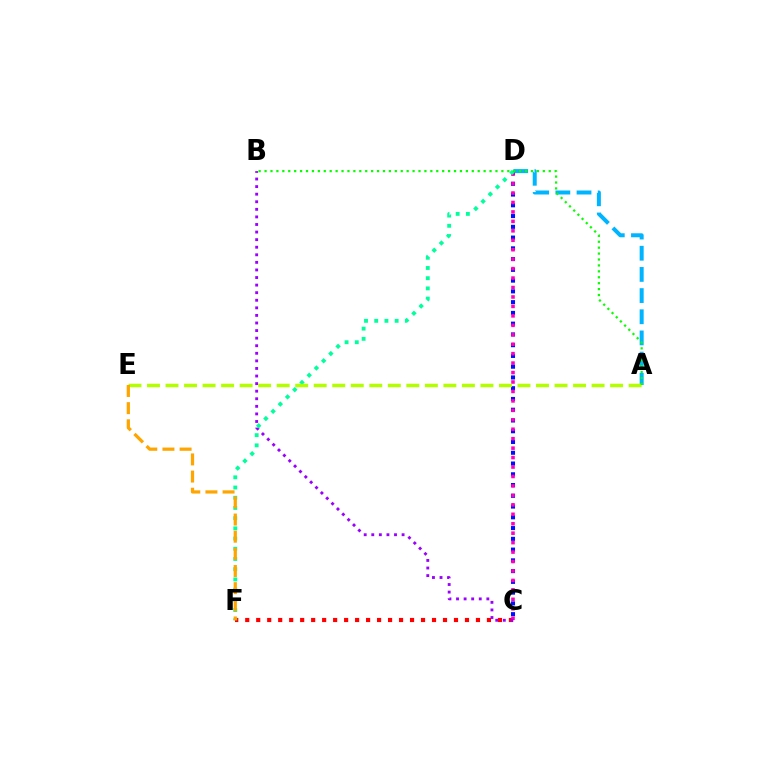{('A', 'D'): [{'color': '#00b5ff', 'line_style': 'dashed', 'thickness': 2.88}], ('C', 'F'): [{'color': '#ff0000', 'line_style': 'dotted', 'thickness': 2.99}], ('C', 'D'): [{'color': '#0010ff', 'line_style': 'dotted', 'thickness': 2.92}, {'color': '#ff00bd', 'line_style': 'dotted', 'thickness': 2.57}], ('B', 'C'): [{'color': '#9b00ff', 'line_style': 'dotted', 'thickness': 2.06}], ('D', 'F'): [{'color': '#00ff9d', 'line_style': 'dotted', 'thickness': 2.77}], ('A', 'E'): [{'color': '#b3ff00', 'line_style': 'dashed', 'thickness': 2.52}], ('A', 'B'): [{'color': '#08ff00', 'line_style': 'dotted', 'thickness': 1.61}], ('E', 'F'): [{'color': '#ffa500', 'line_style': 'dashed', 'thickness': 2.33}]}